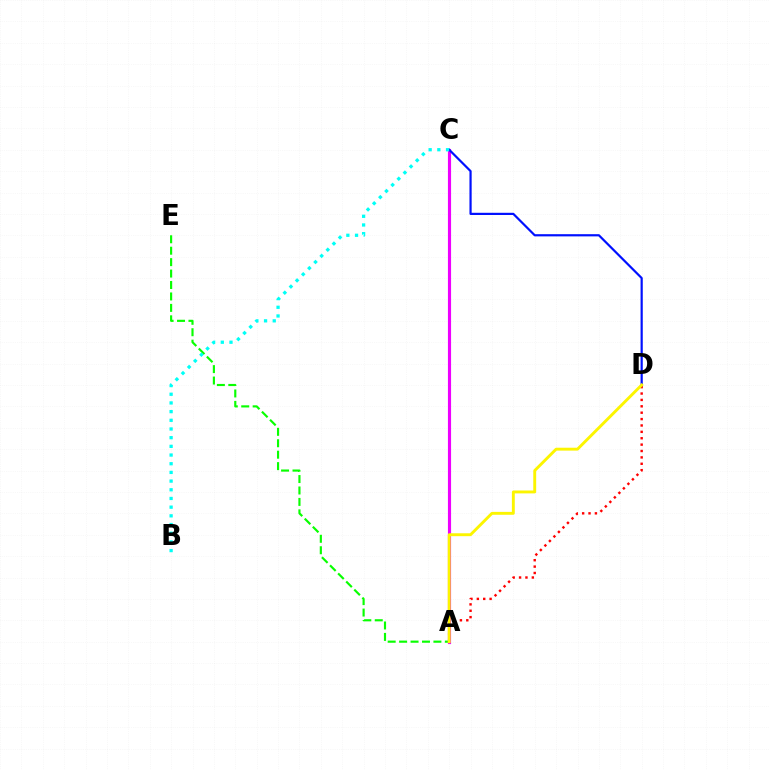{('A', 'E'): [{'color': '#08ff00', 'line_style': 'dashed', 'thickness': 1.55}], ('A', 'D'): [{'color': '#ff0000', 'line_style': 'dotted', 'thickness': 1.74}, {'color': '#fcf500', 'line_style': 'solid', 'thickness': 2.09}], ('A', 'C'): [{'color': '#ee00ff', 'line_style': 'solid', 'thickness': 2.26}], ('C', 'D'): [{'color': '#0010ff', 'line_style': 'solid', 'thickness': 1.58}], ('B', 'C'): [{'color': '#00fff6', 'line_style': 'dotted', 'thickness': 2.36}]}